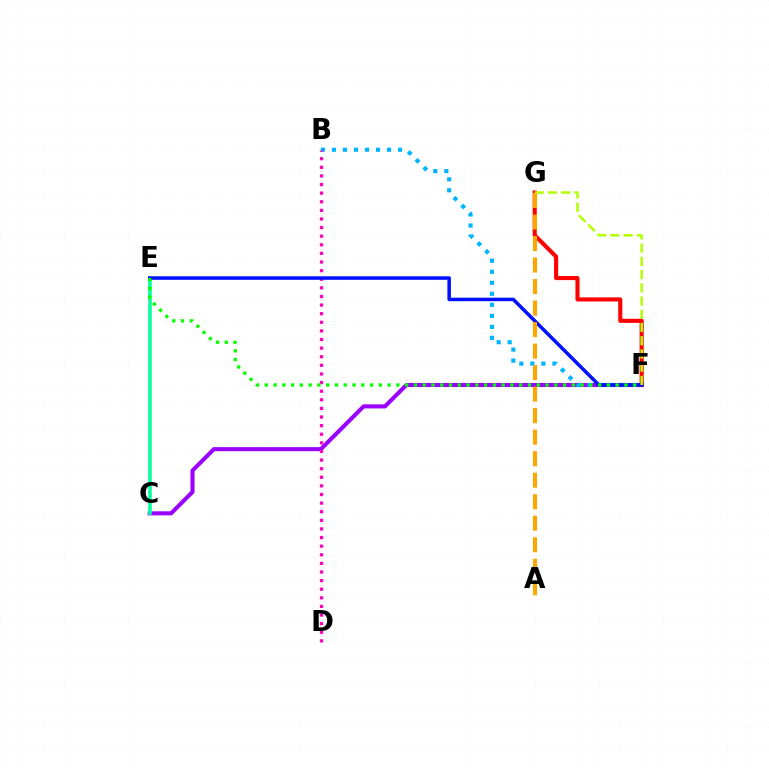{('C', 'F'): [{'color': '#9b00ff', 'line_style': 'solid', 'thickness': 2.93}], ('B', 'F'): [{'color': '#00b5ff', 'line_style': 'dotted', 'thickness': 2.99}], ('B', 'D'): [{'color': '#ff00bd', 'line_style': 'dotted', 'thickness': 2.34}], ('F', 'G'): [{'color': '#ff0000', 'line_style': 'solid', 'thickness': 2.95}, {'color': '#b3ff00', 'line_style': 'dashed', 'thickness': 1.8}], ('C', 'E'): [{'color': '#00ff9d', 'line_style': 'solid', 'thickness': 2.53}], ('E', 'F'): [{'color': '#0010ff', 'line_style': 'solid', 'thickness': 2.52}, {'color': '#08ff00', 'line_style': 'dotted', 'thickness': 2.38}], ('A', 'G'): [{'color': '#ffa500', 'line_style': 'dashed', 'thickness': 2.92}]}